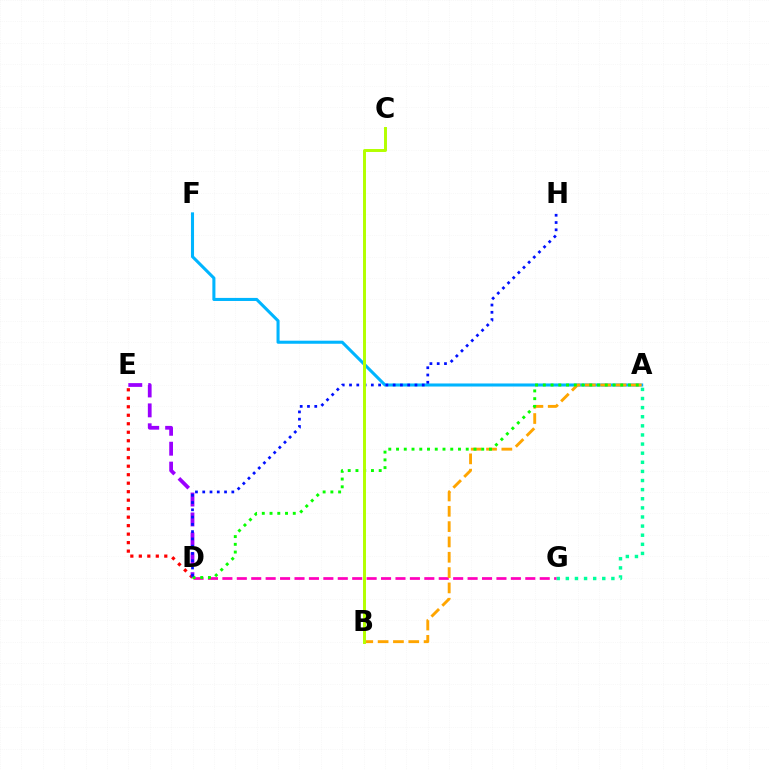{('D', 'E'): [{'color': '#ff0000', 'line_style': 'dotted', 'thickness': 2.31}, {'color': '#9b00ff', 'line_style': 'dashed', 'thickness': 2.7}], ('A', 'G'): [{'color': '#00ff9d', 'line_style': 'dotted', 'thickness': 2.48}], ('A', 'F'): [{'color': '#00b5ff', 'line_style': 'solid', 'thickness': 2.2}], ('D', 'G'): [{'color': '#ff00bd', 'line_style': 'dashed', 'thickness': 1.96}], ('A', 'B'): [{'color': '#ffa500', 'line_style': 'dashed', 'thickness': 2.08}], ('A', 'D'): [{'color': '#08ff00', 'line_style': 'dotted', 'thickness': 2.1}], ('D', 'H'): [{'color': '#0010ff', 'line_style': 'dotted', 'thickness': 1.98}], ('B', 'C'): [{'color': '#b3ff00', 'line_style': 'solid', 'thickness': 2.12}]}